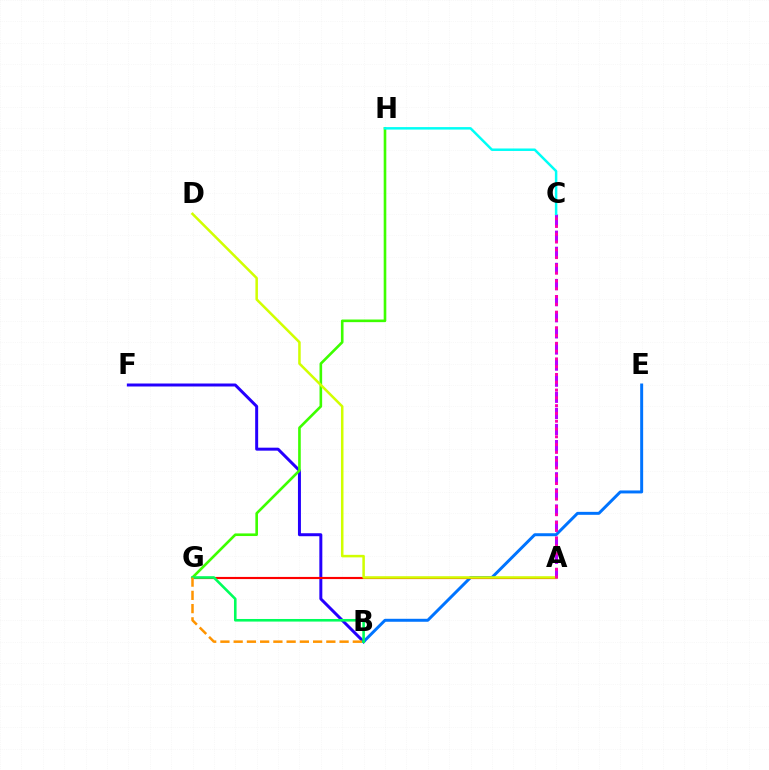{('B', 'F'): [{'color': '#2500ff', 'line_style': 'solid', 'thickness': 2.15}], ('A', 'C'): [{'color': '#b900ff', 'line_style': 'dashed', 'thickness': 2.19}, {'color': '#ff00ac', 'line_style': 'dotted', 'thickness': 2.12}], ('G', 'H'): [{'color': '#3dff00', 'line_style': 'solid', 'thickness': 1.89}], ('B', 'E'): [{'color': '#0074ff', 'line_style': 'solid', 'thickness': 2.14}], ('A', 'G'): [{'color': '#ff0000', 'line_style': 'solid', 'thickness': 1.55}], ('B', 'G'): [{'color': '#00ff5c', 'line_style': 'solid', 'thickness': 1.87}, {'color': '#ff9400', 'line_style': 'dashed', 'thickness': 1.8}], ('A', 'D'): [{'color': '#d1ff00', 'line_style': 'solid', 'thickness': 1.82}], ('C', 'H'): [{'color': '#00fff6', 'line_style': 'solid', 'thickness': 1.79}]}